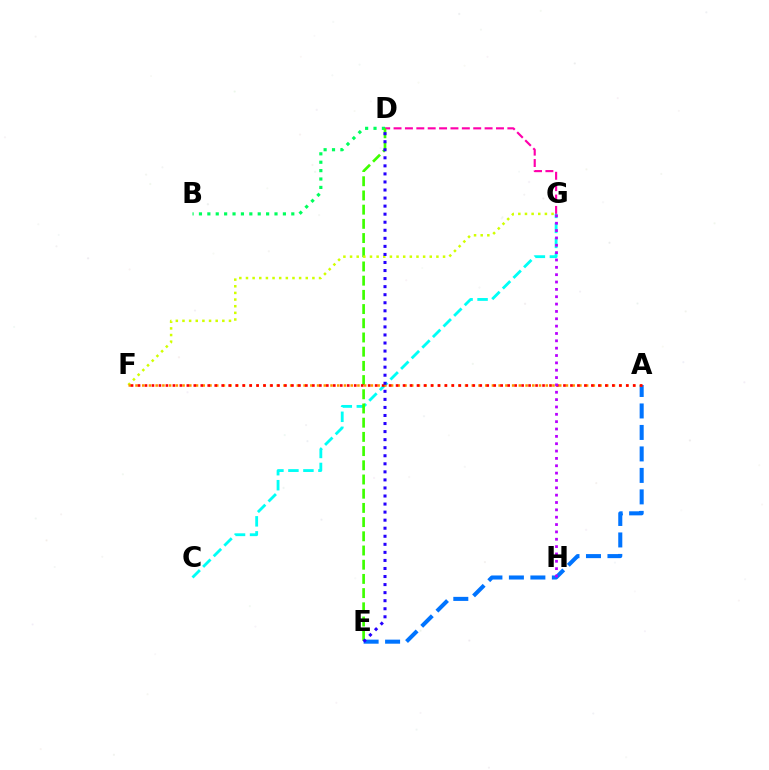{('B', 'D'): [{'color': '#00ff5c', 'line_style': 'dotted', 'thickness': 2.28}], ('A', 'E'): [{'color': '#0074ff', 'line_style': 'dashed', 'thickness': 2.92}], ('D', 'G'): [{'color': '#ff00ac', 'line_style': 'dashed', 'thickness': 1.55}], ('C', 'G'): [{'color': '#00fff6', 'line_style': 'dashed', 'thickness': 2.04}], ('D', 'E'): [{'color': '#3dff00', 'line_style': 'dashed', 'thickness': 1.93}, {'color': '#2500ff', 'line_style': 'dotted', 'thickness': 2.19}], ('F', 'G'): [{'color': '#d1ff00', 'line_style': 'dotted', 'thickness': 1.8}], ('A', 'F'): [{'color': '#ff9400', 'line_style': 'dotted', 'thickness': 1.83}, {'color': '#ff0000', 'line_style': 'dotted', 'thickness': 1.89}], ('G', 'H'): [{'color': '#b900ff', 'line_style': 'dotted', 'thickness': 2.0}]}